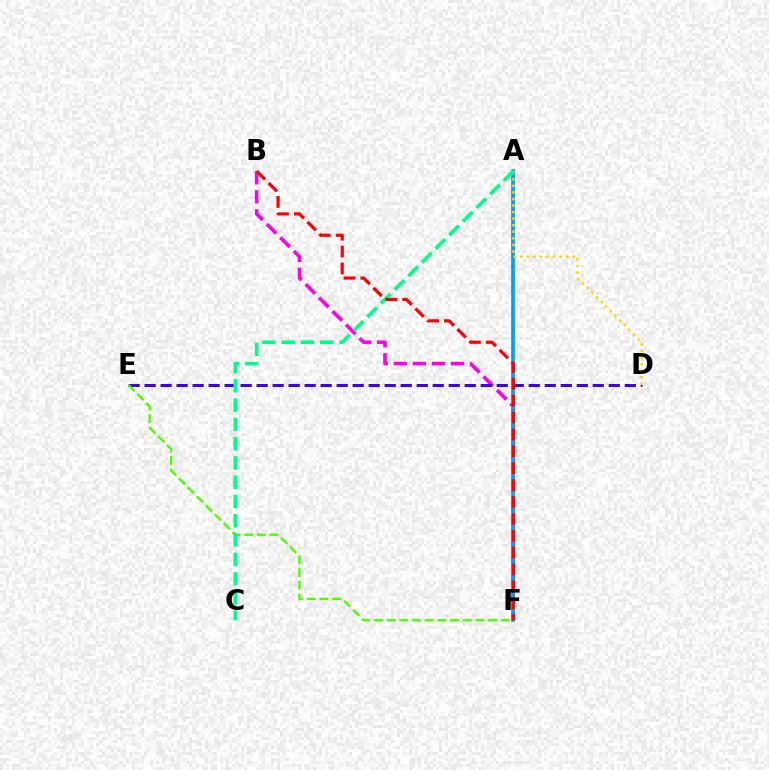{('B', 'F'): [{'color': '#ff00ed', 'line_style': 'dashed', 'thickness': 2.59}, {'color': '#ff0000', 'line_style': 'dashed', 'thickness': 2.29}], ('A', 'F'): [{'color': '#009eff', 'line_style': 'solid', 'thickness': 2.67}], ('D', 'E'): [{'color': '#3700ff', 'line_style': 'dashed', 'thickness': 2.17}], ('E', 'F'): [{'color': '#4fff00', 'line_style': 'dashed', 'thickness': 1.72}], ('A', 'D'): [{'color': '#ffd500', 'line_style': 'dotted', 'thickness': 1.78}], ('A', 'C'): [{'color': '#00ff86', 'line_style': 'dashed', 'thickness': 2.62}]}